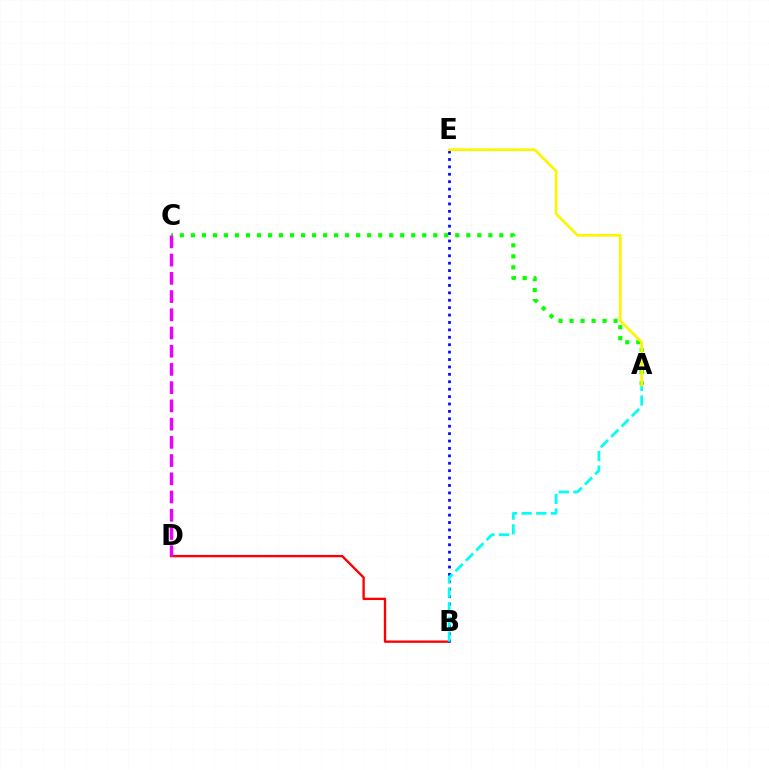{('A', 'C'): [{'color': '#08ff00', 'line_style': 'dotted', 'thickness': 2.99}], ('B', 'D'): [{'color': '#ff0000', 'line_style': 'solid', 'thickness': 1.69}], ('B', 'E'): [{'color': '#0010ff', 'line_style': 'dotted', 'thickness': 2.01}], ('A', 'B'): [{'color': '#00fff6', 'line_style': 'dashed', 'thickness': 1.99}], ('A', 'E'): [{'color': '#fcf500', 'line_style': 'solid', 'thickness': 1.95}], ('C', 'D'): [{'color': '#ee00ff', 'line_style': 'dashed', 'thickness': 2.48}]}